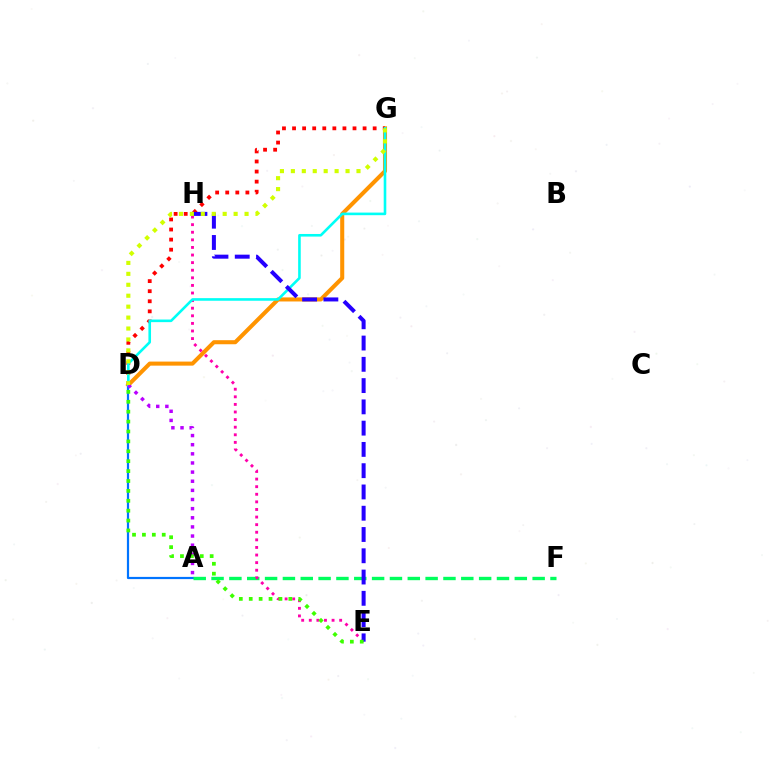{('D', 'G'): [{'color': '#ff9400', 'line_style': 'solid', 'thickness': 2.92}, {'color': '#ff0000', 'line_style': 'dotted', 'thickness': 2.74}, {'color': '#00fff6', 'line_style': 'solid', 'thickness': 1.88}, {'color': '#d1ff00', 'line_style': 'dotted', 'thickness': 2.97}], ('A', 'D'): [{'color': '#0074ff', 'line_style': 'solid', 'thickness': 1.59}, {'color': '#b900ff', 'line_style': 'dotted', 'thickness': 2.48}], ('A', 'F'): [{'color': '#00ff5c', 'line_style': 'dashed', 'thickness': 2.42}], ('E', 'H'): [{'color': '#ff00ac', 'line_style': 'dotted', 'thickness': 2.06}, {'color': '#2500ff', 'line_style': 'dashed', 'thickness': 2.89}], ('D', 'E'): [{'color': '#3dff00', 'line_style': 'dotted', 'thickness': 2.69}]}